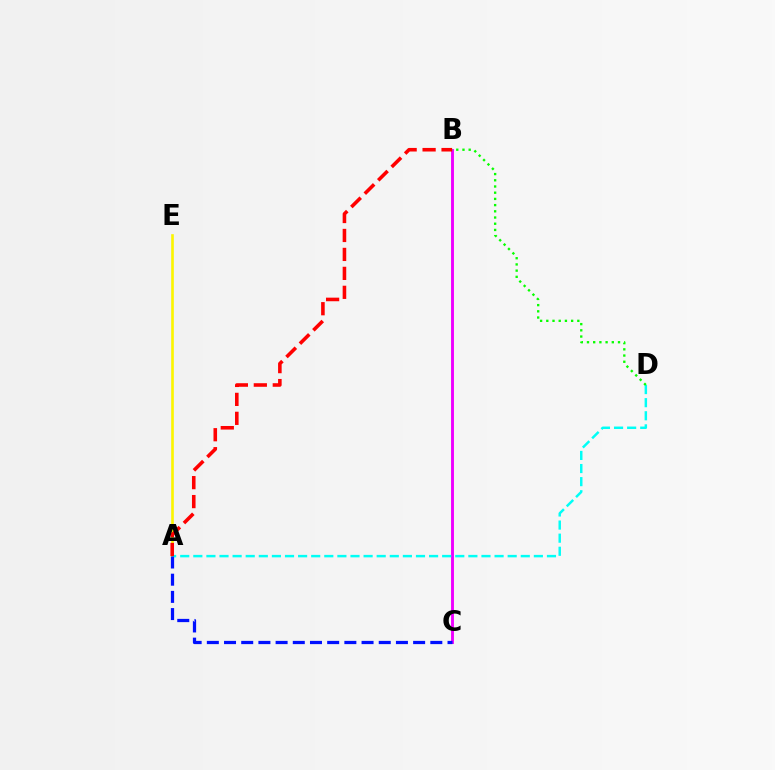{('A', 'E'): [{'color': '#fcf500', 'line_style': 'solid', 'thickness': 1.9}], ('B', 'C'): [{'color': '#ee00ff', 'line_style': 'solid', 'thickness': 2.09}], ('A', 'D'): [{'color': '#00fff6', 'line_style': 'dashed', 'thickness': 1.78}], ('B', 'D'): [{'color': '#08ff00', 'line_style': 'dotted', 'thickness': 1.69}], ('A', 'C'): [{'color': '#0010ff', 'line_style': 'dashed', 'thickness': 2.34}], ('A', 'B'): [{'color': '#ff0000', 'line_style': 'dashed', 'thickness': 2.58}]}